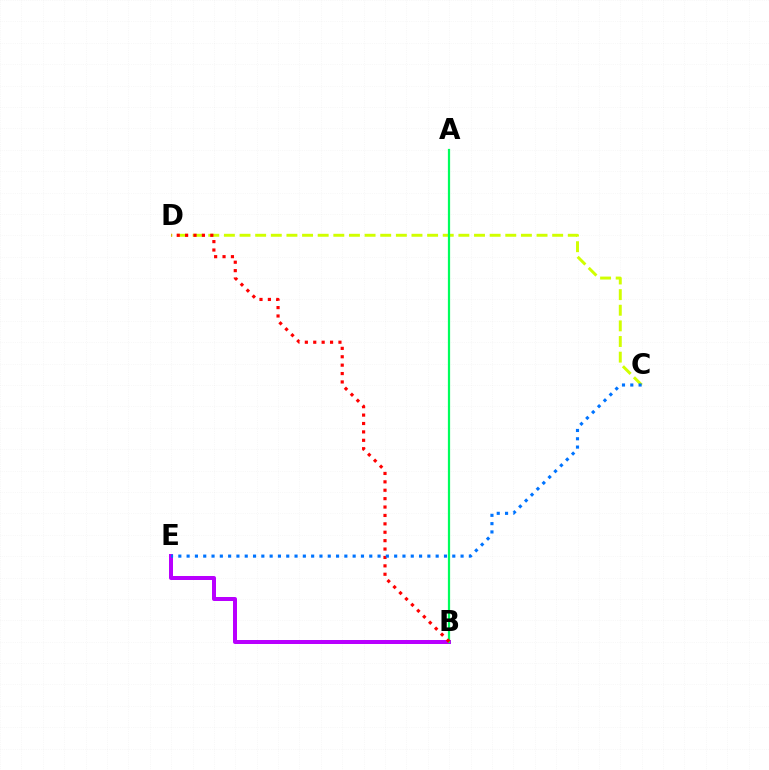{('C', 'D'): [{'color': '#d1ff00', 'line_style': 'dashed', 'thickness': 2.12}], ('B', 'E'): [{'color': '#b900ff', 'line_style': 'solid', 'thickness': 2.88}], ('A', 'B'): [{'color': '#00ff5c', 'line_style': 'solid', 'thickness': 1.6}], ('B', 'D'): [{'color': '#ff0000', 'line_style': 'dotted', 'thickness': 2.28}], ('C', 'E'): [{'color': '#0074ff', 'line_style': 'dotted', 'thickness': 2.26}]}